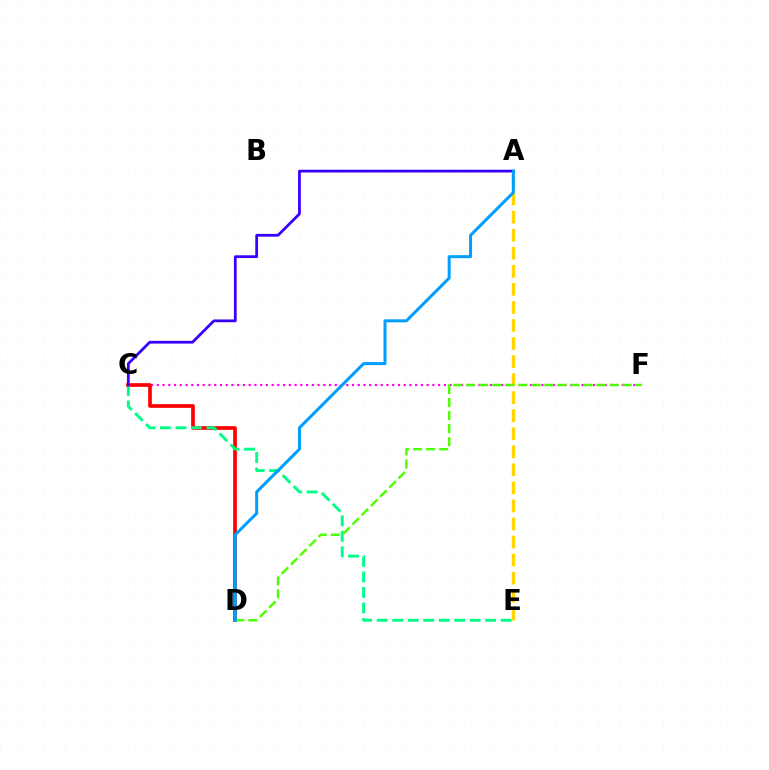{('C', 'F'): [{'color': '#ff00ed', 'line_style': 'dotted', 'thickness': 1.56}], ('C', 'D'): [{'color': '#ff0000', 'line_style': 'solid', 'thickness': 2.66}], ('C', 'E'): [{'color': '#00ff86', 'line_style': 'dashed', 'thickness': 2.1}], ('A', 'E'): [{'color': '#ffd500', 'line_style': 'dashed', 'thickness': 2.45}], ('A', 'C'): [{'color': '#3700ff', 'line_style': 'solid', 'thickness': 1.99}], ('D', 'F'): [{'color': '#4fff00', 'line_style': 'dashed', 'thickness': 1.77}], ('A', 'D'): [{'color': '#009eff', 'line_style': 'solid', 'thickness': 2.17}]}